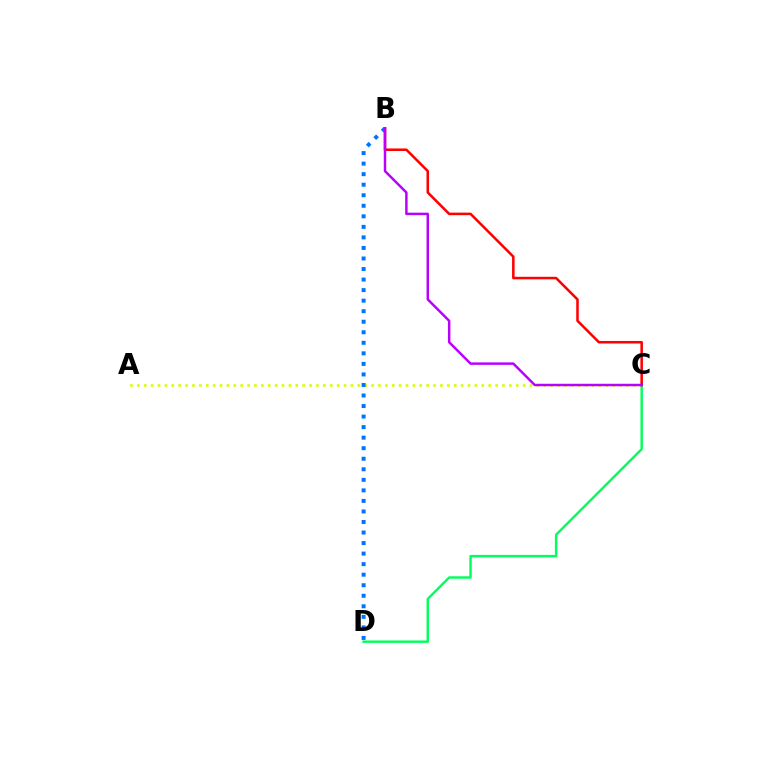{('A', 'C'): [{'color': '#d1ff00', 'line_style': 'dotted', 'thickness': 1.87}], ('C', 'D'): [{'color': '#00ff5c', 'line_style': 'solid', 'thickness': 1.75}], ('B', 'C'): [{'color': '#ff0000', 'line_style': 'solid', 'thickness': 1.83}, {'color': '#b900ff', 'line_style': 'solid', 'thickness': 1.78}], ('B', 'D'): [{'color': '#0074ff', 'line_style': 'dotted', 'thickness': 2.86}]}